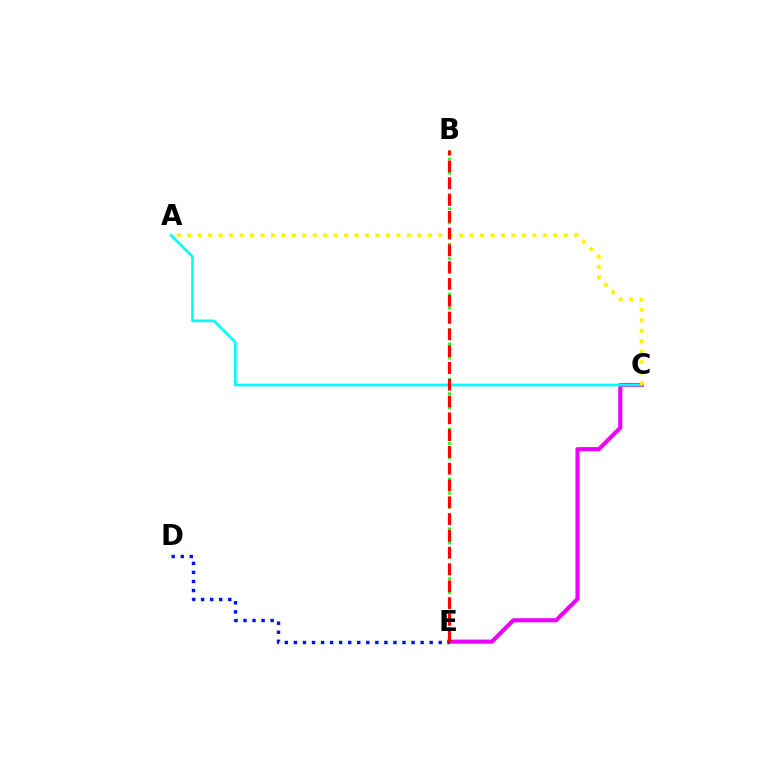{('B', 'E'): [{'color': '#08ff00', 'line_style': 'dotted', 'thickness': 1.93}, {'color': '#ff0000', 'line_style': 'dashed', 'thickness': 2.28}], ('C', 'E'): [{'color': '#ee00ff', 'line_style': 'solid', 'thickness': 2.97}], ('D', 'E'): [{'color': '#0010ff', 'line_style': 'dotted', 'thickness': 2.46}], ('A', 'C'): [{'color': '#00fff6', 'line_style': 'solid', 'thickness': 1.95}, {'color': '#fcf500', 'line_style': 'dotted', 'thickness': 2.84}]}